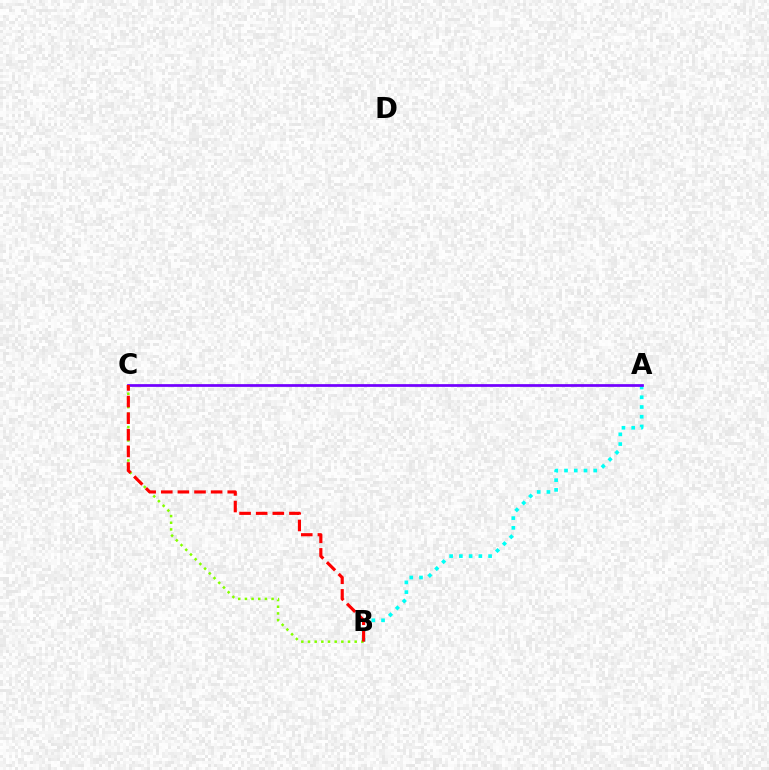{('A', 'B'): [{'color': '#00fff6', 'line_style': 'dotted', 'thickness': 2.65}], ('B', 'C'): [{'color': '#84ff00', 'line_style': 'dotted', 'thickness': 1.81}, {'color': '#ff0000', 'line_style': 'dashed', 'thickness': 2.26}], ('A', 'C'): [{'color': '#7200ff', 'line_style': 'solid', 'thickness': 1.97}]}